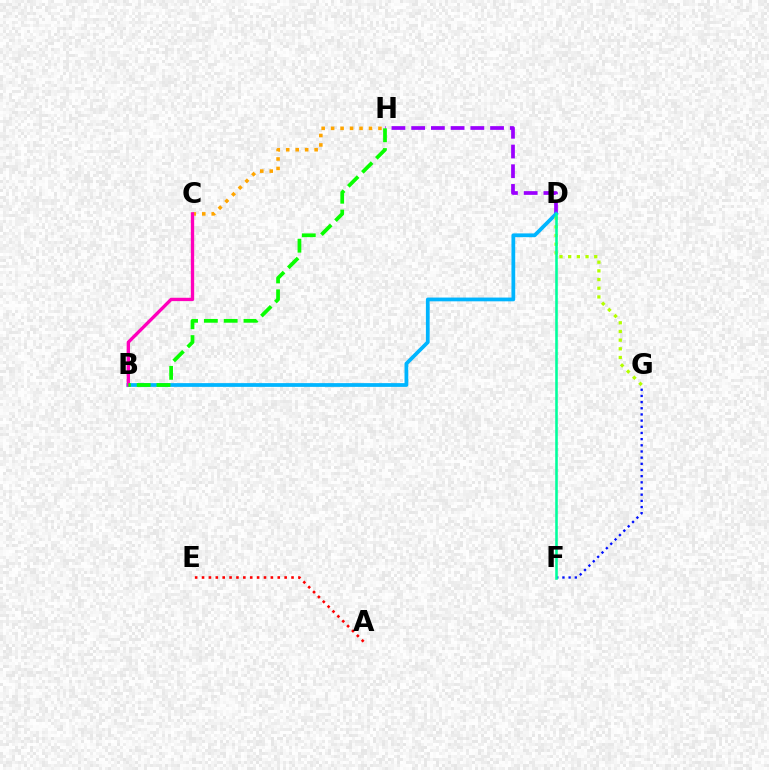{('D', 'H'): [{'color': '#9b00ff', 'line_style': 'dashed', 'thickness': 2.68}], ('A', 'E'): [{'color': '#ff0000', 'line_style': 'dotted', 'thickness': 1.87}], ('B', 'D'): [{'color': '#00b5ff', 'line_style': 'solid', 'thickness': 2.7}], ('C', 'H'): [{'color': '#ffa500', 'line_style': 'dotted', 'thickness': 2.57}], ('F', 'G'): [{'color': '#0010ff', 'line_style': 'dotted', 'thickness': 1.68}], ('B', 'C'): [{'color': '#ff00bd', 'line_style': 'solid', 'thickness': 2.4}], ('D', 'G'): [{'color': '#b3ff00', 'line_style': 'dotted', 'thickness': 2.36}], ('D', 'F'): [{'color': '#00ff9d', 'line_style': 'solid', 'thickness': 1.85}], ('B', 'H'): [{'color': '#08ff00', 'line_style': 'dashed', 'thickness': 2.69}]}